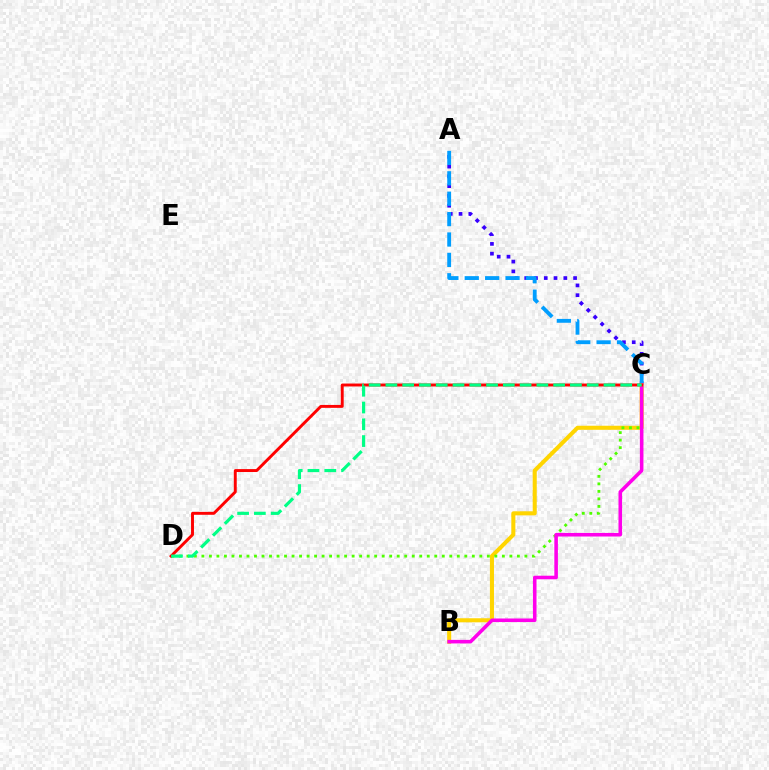{('A', 'C'): [{'color': '#3700ff', 'line_style': 'dotted', 'thickness': 2.66}, {'color': '#009eff', 'line_style': 'dashed', 'thickness': 2.77}], ('B', 'C'): [{'color': '#ffd500', 'line_style': 'solid', 'thickness': 2.92}, {'color': '#ff00ed', 'line_style': 'solid', 'thickness': 2.57}], ('C', 'D'): [{'color': '#4fff00', 'line_style': 'dotted', 'thickness': 2.04}, {'color': '#ff0000', 'line_style': 'solid', 'thickness': 2.1}, {'color': '#00ff86', 'line_style': 'dashed', 'thickness': 2.28}]}